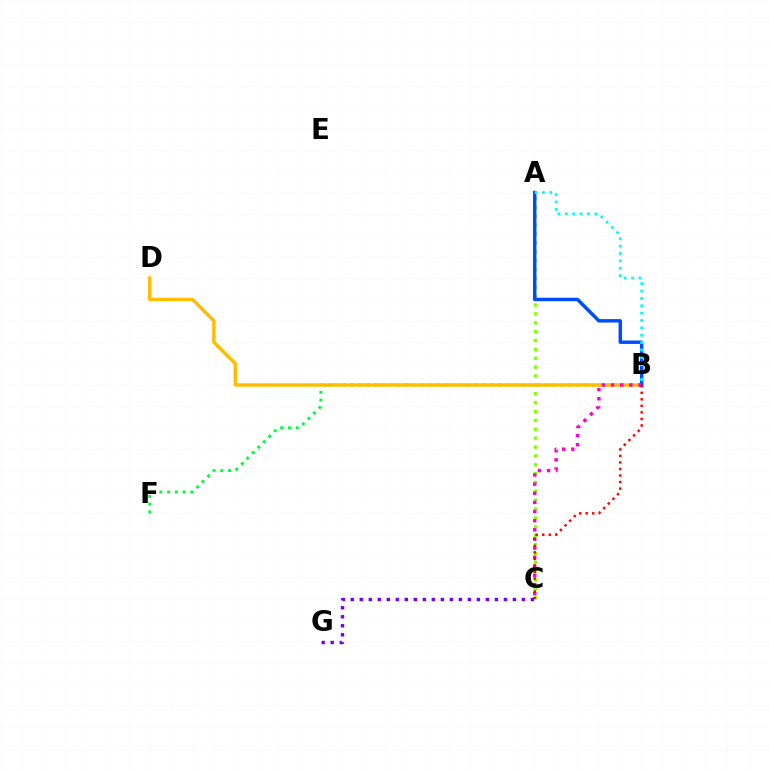{('A', 'C'): [{'color': '#84ff00', 'line_style': 'dotted', 'thickness': 2.41}], ('B', 'F'): [{'color': '#00ff39', 'line_style': 'dotted', 'thickness': 2.11}], ('B', 'D'): [{'color': '#ffbd00', 'line_style': 'solid', 'thickness': 2.46}], ('A', 'B'): [{'color': '#004bff', 'line_style': 'solid', 'thickness': 2.48}, {'color': '#00fff6', 'line_style': 'dotted', 'thickness': 2.0}], ('B', 'C'): [{'color': '#ff00cf', 'line_style': 'dotted', 'thickness': 2.48}, {'color': '#ff0000', 'line_style': 'dotted', 'thickness': 1.78}], ('C', 'G'): [{'color': '#7200ff', 'line_style': 'dotted', 'thickness': 2.45}]}